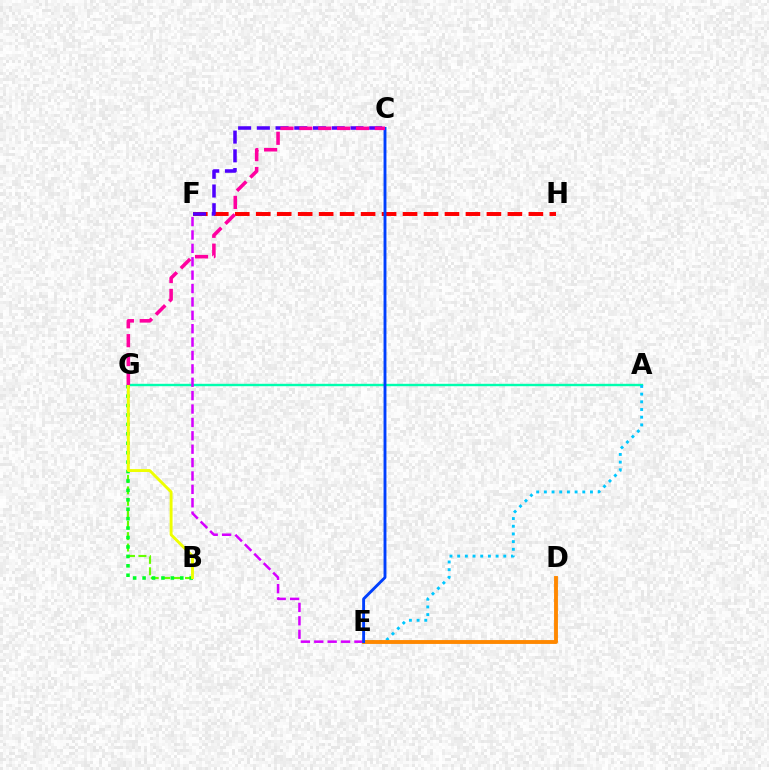{('F', 'H'): [{'color': '#ff0000', 'line_style': 'dashed', 'thickness': 2.85}], ('B', 'G'): [{'color': '#66ff00', 'line_style': 'dashed', 'thickness': 1.55}, {'color': '#00ff27', 'line_style': 'dotted', 'thickness': 2.56}, {'color': '#eeff00', 'line_style': 'solid', 'thickness': 2.09}], ('A', 'G'): [{'color': '#00ffaf', 'line_style': 'solid', 'thickness': 1.73}], ('A', 'E'): [{'color': '#00c7ff', 'line_style': 'dotted', 'thickness': 2.09}], ('E', 'F'): [{'color': '#d600ff', 'line_style': 'dashed', 'thickness': 1.82}], ('C', 'F'): [{'color': '#4f00ff', 'line_style': 'dashed', 'thickness': 2.54}], ('D', 'E'): [{'color': '#ff8800', 'line_style': 'solid', 'thickness': 2.79}], ('C', 'E'): [{'color': '#003fff', 'line_style': 'solid', 'thickness': 2.08}], ('C', 'G'): [{'color': '#ff00a0', 'line_style': 'dashed', 'thickness': 2.56}]}